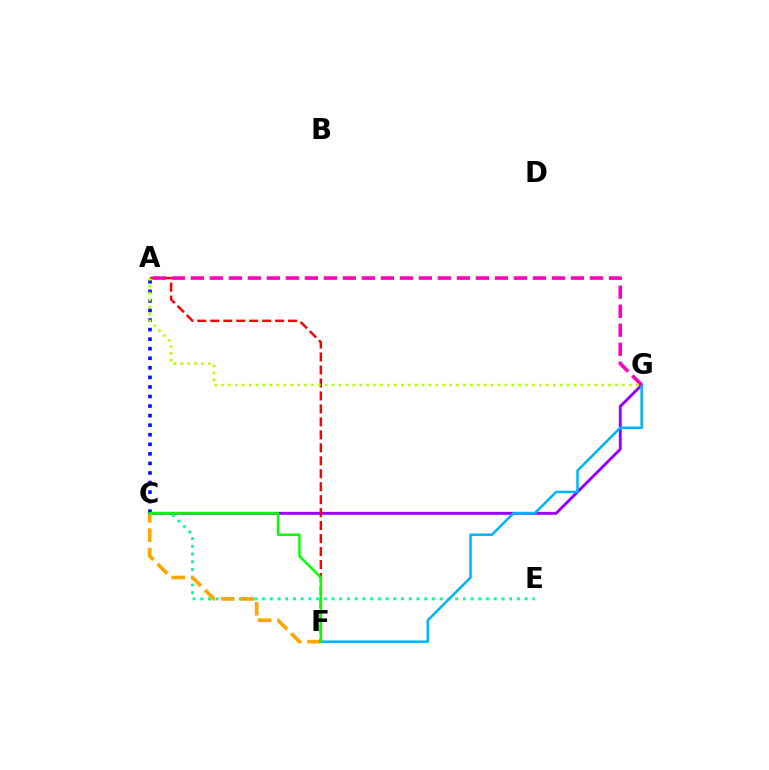{('C', 'G'): [{'color': '#9b00ff', 'line_style': 'solid', 'thickness': 2.1}], ('A', 'C'): [{'color': '#0010ff', 'line_style': 'dotted', 'thickness': 2.6}], ('C', 'E'): [{'color': '#00ff9d', 'line_style': 'dotted', 'thickness': 2.1}], ('C', 'F'): [{'color': '#ffa500', 'line_style': 'dashed', 'thickness': 2.64}, {'color': '#08ff00', 'line_style': 'solid', 'thickness': 1.78}], ('F', 'G'): [{'color': '#00b5ff', 'line_style': 'solid', 'thickness': 1.82}], ('A', 'F'): [{'color': '#ff0000', 'line_style': 'dashed', 'thickness': 1.76}], ('A', 'G'): [{'color': '#ff00bd', 'line_style': 'dashed', 'thickness': 2.58}, {'color': '#b3ff00', 'line_style': 'dotted', 'thickness': 1.88}]}